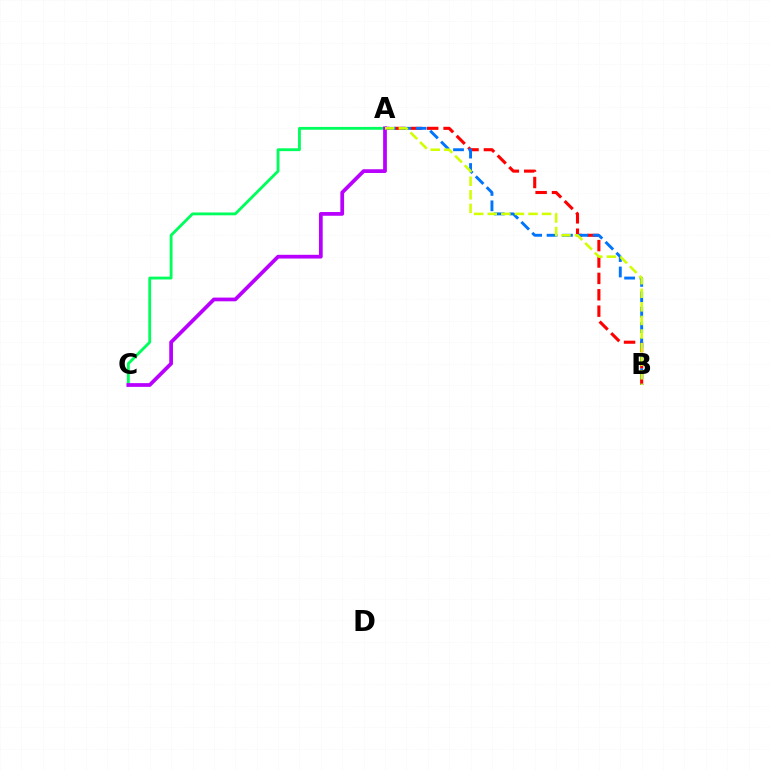{('A', 'C'): [{'color': '#00ff5c', 'line_style': 'solid', 'thickness': 2.04}, {'color': '#b900ff', 'line_style': 'solid', 'thickness': 2.69}], ('A', 'B'): [{'color': '#ff0000', 'line_style': 'dashed', 'thickness': 2.23}, {'color': '#0074ff', 'line_style': 'dashed', 'thickness': 2.09}, {'color': '#d1ff00', 'line_style': 'dashed', 'thickness': 1.85}]}